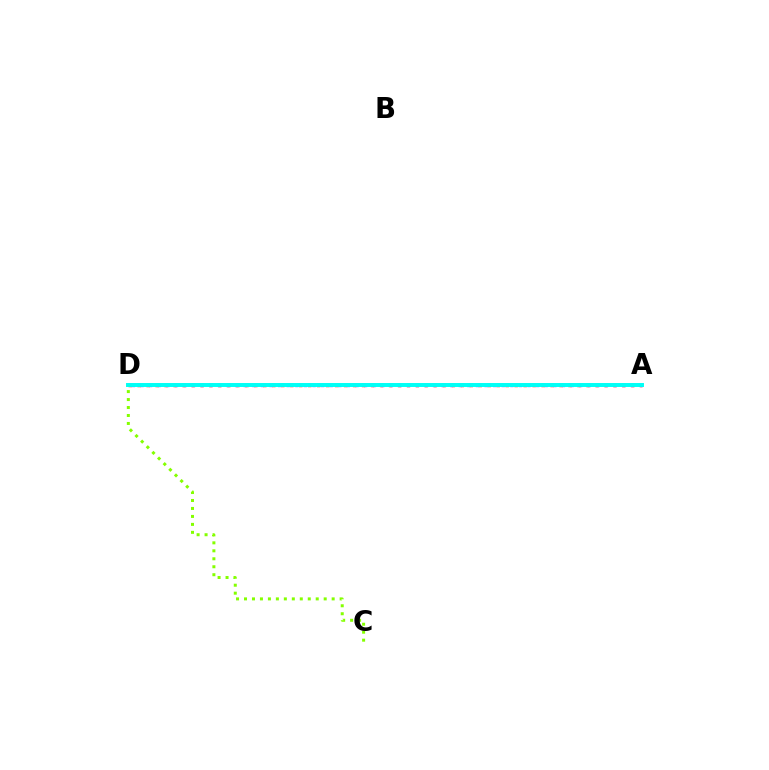{('A', 'D'): [{'color': '#7200ff', 'line_style': 'dotted', 'thickness': 2.34}, {'color': '#ff0000', 'line_style': 'dotted', 'thickness': 2.44}, {'color': '#00fff6', 'line_style': 'solid', 'thickness': 2.85}], ('C', 'D'): [{'color': '#84ff00', 'line_style': 'dotted', 'thickness': 2.17}]}